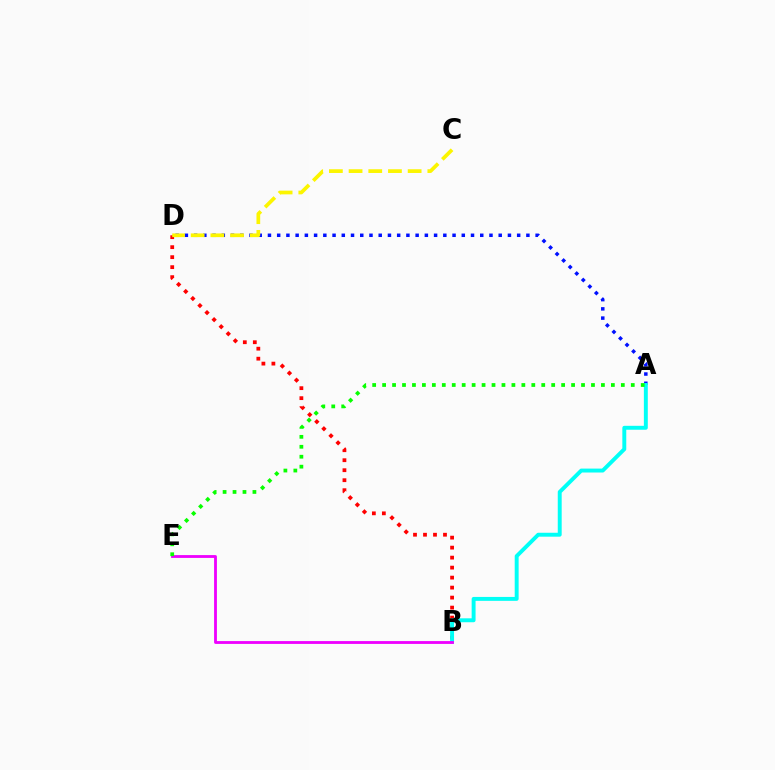{('A', 'D'): [{'color': '#0010ff', 'line_style': 'dotted', 'thickness': 2.51}], ('B', 'D'): [{'color': '#ff0000', 'line_style': 'dotted', 'thickness': 2.72}], ('A', 'B'): [{'color': '#00fff6', 'line_style': 'solid', 'thickness': 2.82}], ('B', 'E'): [{'color': '#ee00ff', 'line_style': 'solid', 'thickness': 2.03}], ('C', 'D'): [{'color': '#fcf500', 'line_style': 'dashed', 'thickness': 2.68}], ('A', 'E'): [{'color': '#08ff00', 'line_style': 'dotted', 'thickness': 2.7}]}